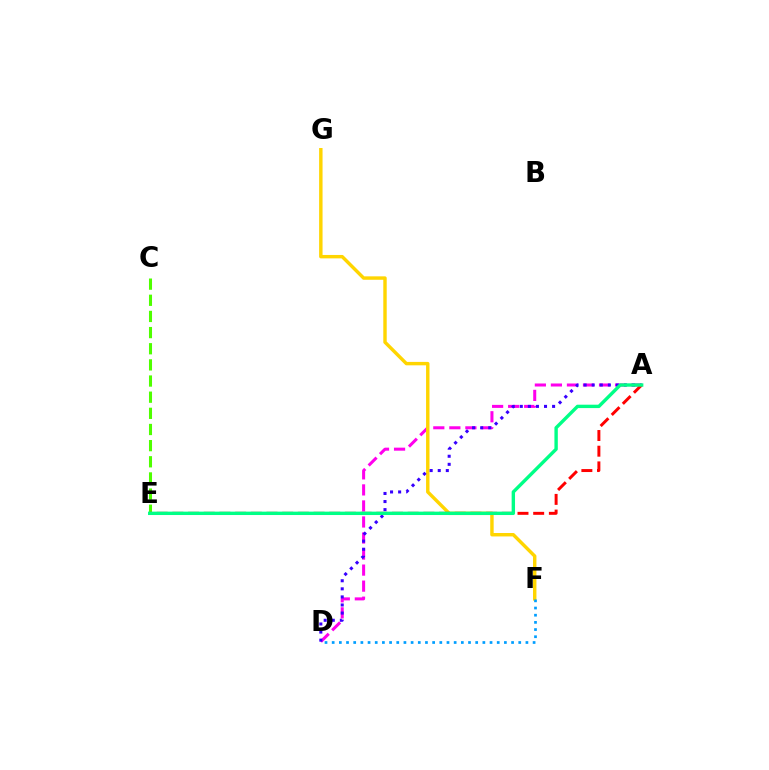{('A', 'D'): [{'color': '#ff00ed', 'line_style': 'dashed', 'thickness': 2.18}, {'color': '#3700ff', 'line_style': 'dotted', 'thickness': 2.19}], ('F', 'G'): [{'color': '#ffd500', 'line_style': 'solid', 'thickness': 2.47}], ('C', 'E'): [{'color': '#4fff00', 'line_style': 'dashed', 'thickness': 2.19}], ('A', 'E'): [{'color': '#ff0000', 'line_style': 'dashed', 'thickness': 2.13}, {'color': '#00ff86', 'line_style': 'solid', 'thickness': 2.44}], ('D', 'F'): [{'color': '#009eff', 'line_style': 'dotted', 'thickness': 1.95}]}